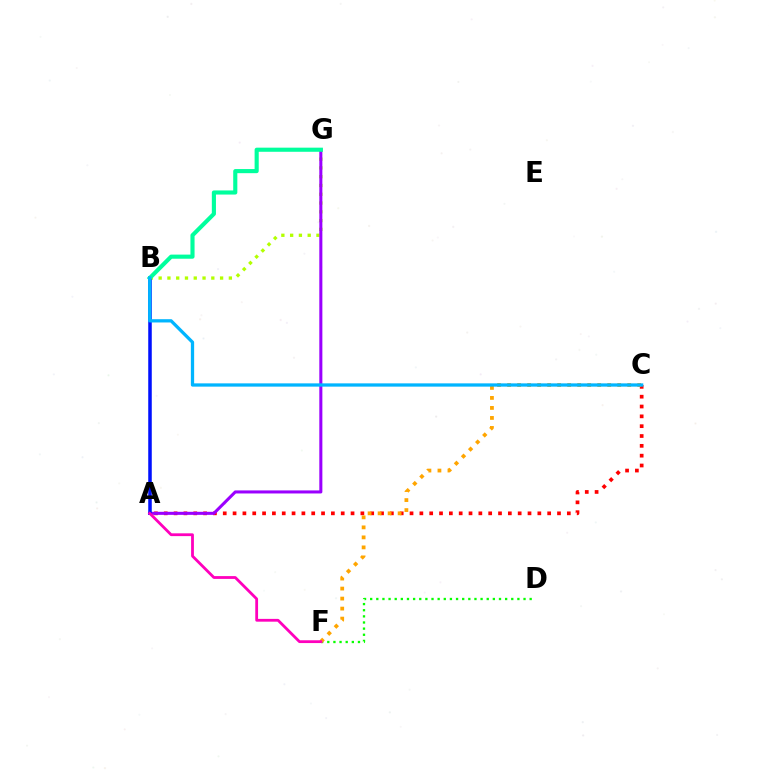{('A', 'C'): [{'color': '#ff0000', 'line_style': 'dotted', 'thickness': 2.67}], ('B', 'G'): [{'color': '#b3ff00', 'line_style': 'dotted', 'thickness': 2.38}, {'color': '#00ff9d', 'line_style': 'solid', 'thickness': 2.97}], ('A', 'G'): [{'color': '#9b00ff', 'line_style': 'solid', 'thickness': 2.2}], ('D', 'F'): [{'color': '#08ff00', 'line_style': 'dotted', 'thickness': 1.67}], ('A', 'B'): [{'color': '#0010ff', 'line_style': 'solid', 'thickness': 2.54}], ('C', 'F'): [{'color': '#ffa500', 'line_style': 'dotted', 'thickness': 2.72}], ('A', 'F'): [{'color': '#ff00bd', 'line_style': 'solid', 'thickness': 2.01}], ('B', 'C'): [{'color': '#00b5ff', 'line_style': 'solid', 'thickness': 2.36}]}